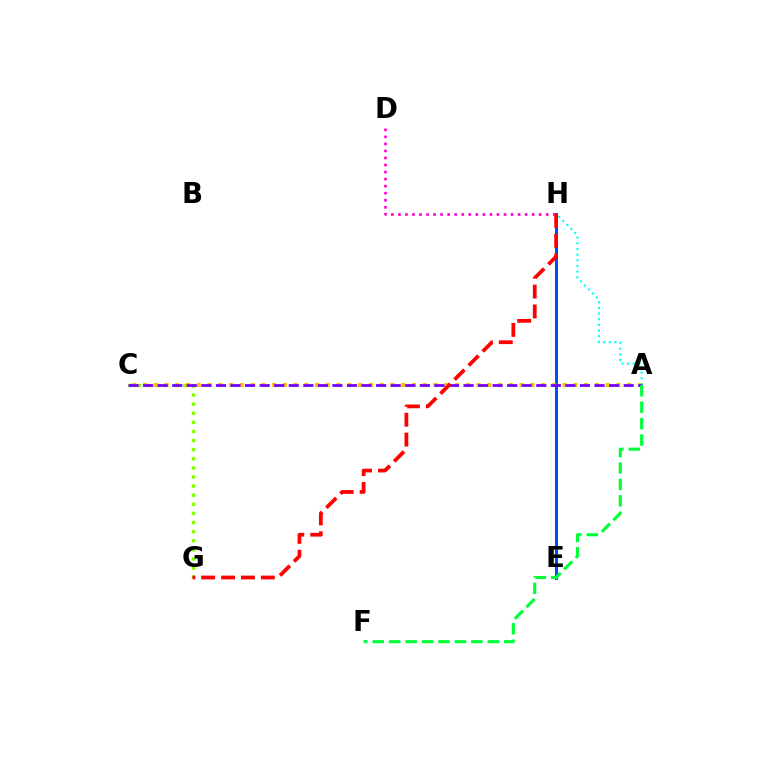{('D', 'H'): [{'color': '#ff00cf', 'line_style': 'dotted', 'thickness': 1.91}], ('A', 'H'): [{'color': '#00fff6', 'line_style': 'dotted', 'thickness': 1.54}], ('C', 'G'): [{'color': '#84ff00', 'line_style': 'dotted', 'thickness': 2.47}], ('E', 'H'): [{'color': '#004bff', 'line_style': 'solid', 'thickness': 2.15}], ('A', 'C'): [{'color': '#ffbd00', 'line_style': 'dotted', 'thickness': 2.92}, {'color': '#7200ff', 'line_style': 'dashed', 'thickness': 1.98}], ('A', 'F'): [{'color': '#00ff39', 'line_style': 'dashed', 'thickness': 2.23}], ('G', 'H'): [{'color': '#ff0000', 'line_style': 'dashed', 'thickness': 2.7}]}